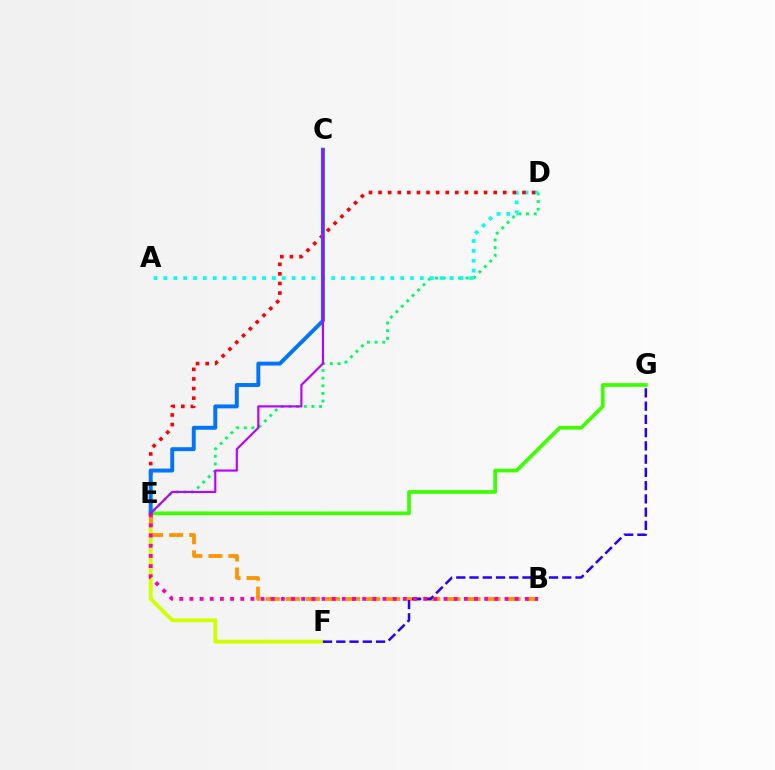{('D', 'E'): [{'color': '#00ff5c', 'line_style': 'dotted', 'thickness': 2.08}, {'color': '#ff0000', 'line_style': 'dotted', 'thickness': 2.61}], ('E', 'G'): [{'color': '#3dff00', 'line_style': 'solid', 'thickness': 2.67}], ('E', 'F'): [{'color': '#d1ff00', 'line_style': 'solid', 'thickness': 2.77}], ('A', 'D'): [{'color': '#00fff6', 'line_style': 'dotted', 'thickness': 2.68}], ('B', 'E'): [{'color': '#ff9400', 'line_style': 'dashed', 'thickness': 2.73}, {'color': '#ff00ac', 'line_style': 'dotted', 'thickness': 2.76}], ('F', 'G'): [{'color': '#2500ff', 'line_style': 'dashed', 'thickness': 1.8}], ('C', 'E'): [{'color': '#0074ff', 'line_style': 'solid', 'thickness': 2.82}, {'color': '#b900ff', 'line_style': 'solid', 'thickness': 1.55}]}